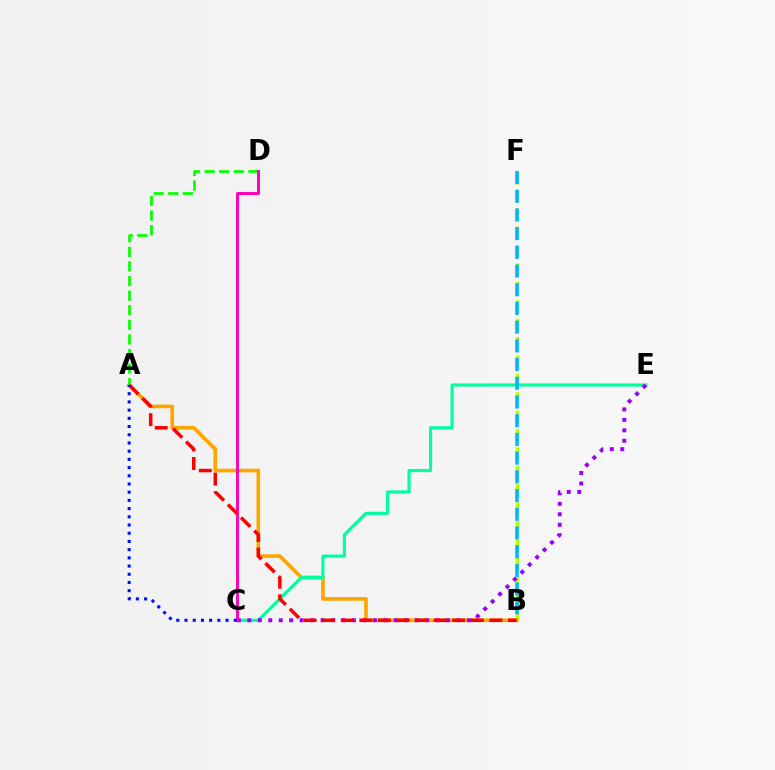{('B', 'F'): [{'color': '#b3ff00', 'line_style': 'dashed', 'thickness': 2.5}, {'color': '#00b5ff', 'line_style': 'dashed', 'thickness': 2.54}], ('A', 'B'): [{'color': '#ffa500', 'line_style': 'solid', 'thickness': 2.64}, {'color': '#ff0000', 'line_style': 'dashed', 'thickness': 2.52}], ('C', 'E'): [{'color': '#00ff9d', 'line_style': 'solid', 'thickness': 2.27}, {'color': '#9b00ff', 'line_style': 'dotted', 'thickness': 2.84}], ('A', 'D'): [{'color': '#08ff00', 'line_style': 'dashed', 'thickness': 1.98}], ('C', 'D'): [{'color': '#ff00bd', 'line_style': 'solid', 'thickness': 2.13}], ('A', 'C'): [{'color': '#0010ff', 'line_style': 'dotted', 'thickness': 2.23}]}